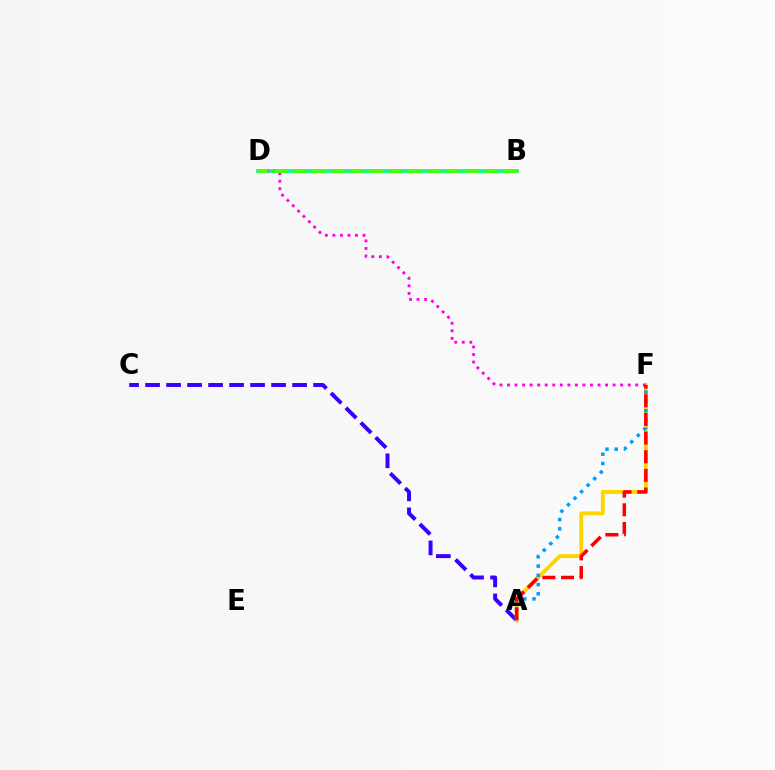{('A', 'C'): [{'color': '#3700ff', 'line_style': 'dashed', 'thickness': 2.85}], ('B', 'D'): [{'color': '#00ff86', 'line_style': 'solid', 'thickness': 2.67}, {'color': '#4fff00', 'line_style': 'dashed', 'thickness': 2.6}], ('A', 'F'): [{'color': '#ffd500', 'line_style': 'solid', 'thickness': 2.81}, {'color': '#009eff', 'line_style': 'dotted', 'thickness': 2.51}, {'color': '#ff0000', 'line_style': 'dashed', 'thickness': 2.53}], ('D', 'F'): [{'color': '#ff00ed', 'line_style': 'dotted', 'thickness': 2.05}]}